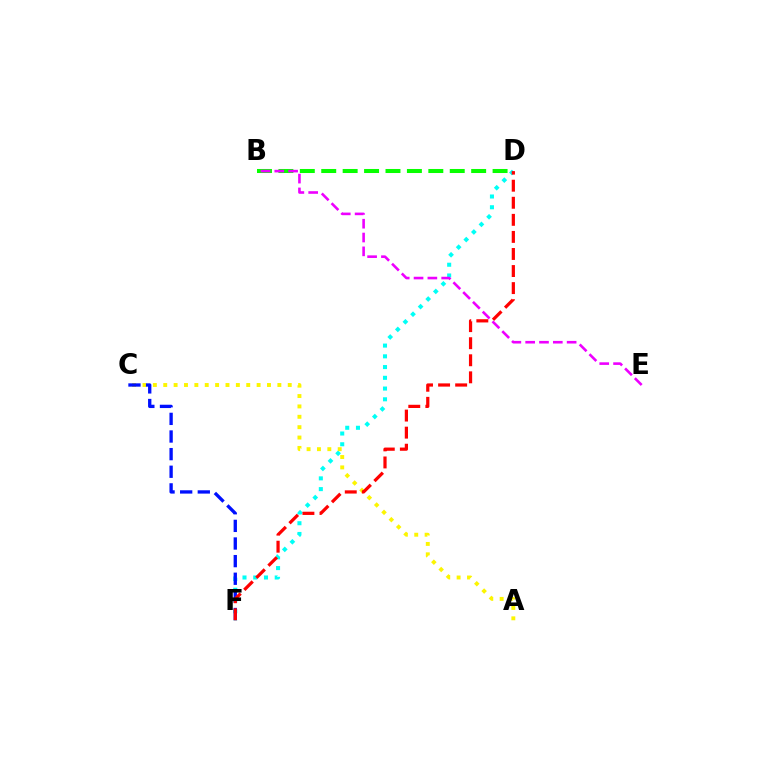{('B', 'D'): [{'color': '#08ff00', 'line_style': 'dashed', 'thickness': 2.91}], ('D', 'F'): [{'color': '#00fff6', 'line_style': 'dotted', 'thickness': 2.92}, {'color': '#ff0000', 'line_style': 'dashed', 'thickness': 2.32}], ('A', 'C'): [{'color': '#fcf500', 'line_style': 'dotted', 'thickness': 2.82}], ('C', 'F'): [{'color': '#0010ff', 'line_style': 'dashed', 'thickness': 2.39}], ('B', 'E'): [{'color': '#ee00ff', 'line_style': 'dashed', 'thickness': 1.88}]}